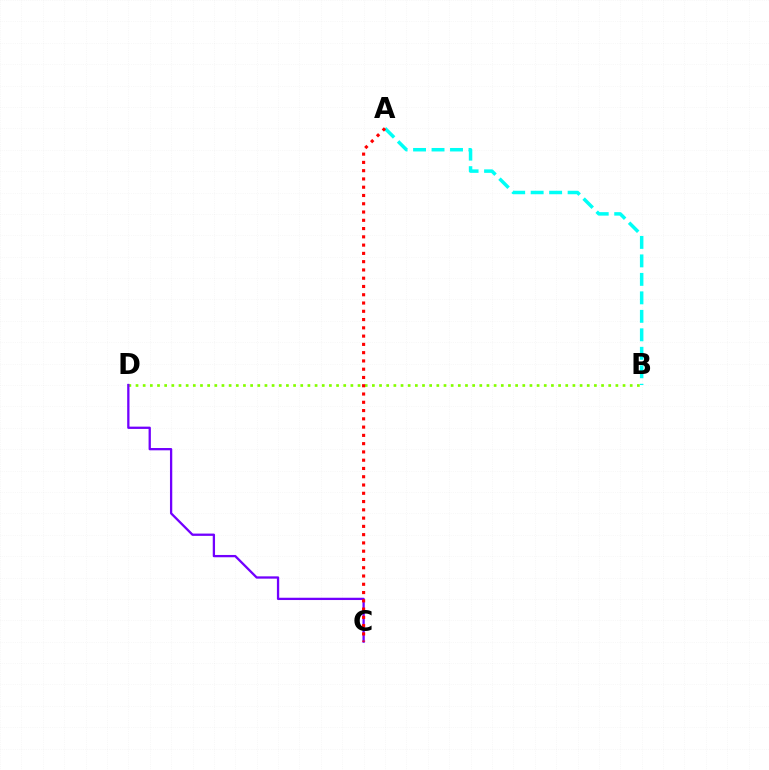{('B', 'D'): [{'color': '#84ff00', 'line_style': 'dotted', 'thickness': 1.95}], ('A', 'B'): [{'color': '#00fff6', 'line_style': 'dashed', 'thickness': 2.51}], ('C', 'D'): [{'color': '#7200ff', 'line_style': 'solid', 'thickness': 1.65}], ('A', 'C'): [{'color': '#ff0000', 'line_style': 'dotted', 'thickness': 2.25}]}